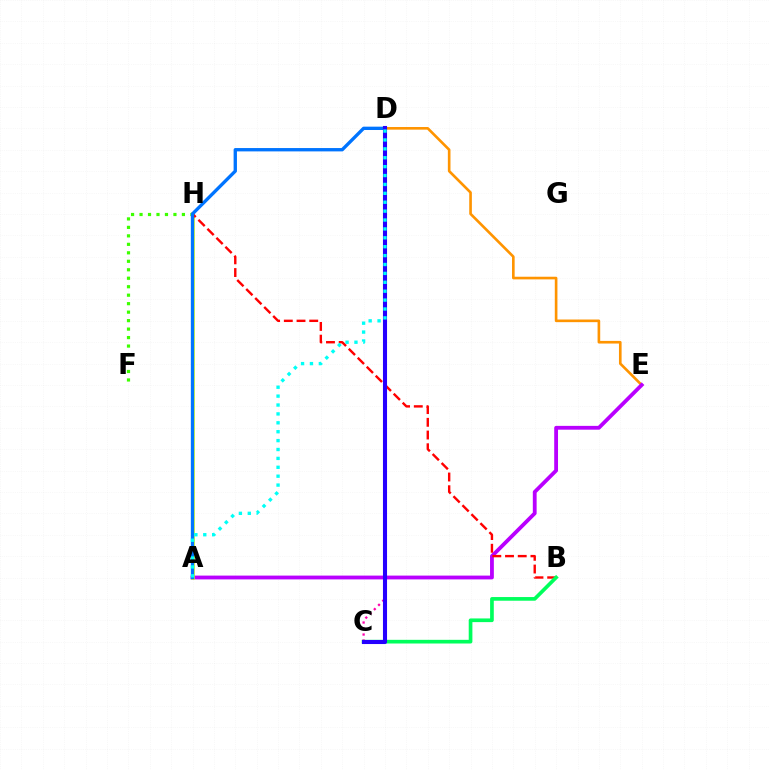{('F', 'H'): [{'color': '#3dff00', 'line_style': 'dotted', 'thickness': 2.3}], ('D', 'E'): [{'color': '#ff9400', 'line_style': 'solid', 'thickness': 1.9}], ('A', 'E'): [{'color': '#b900ff', 'line_style': 'solid', 'thickness': 2.74}], ('A', 'H'): [{'color': '#d1ff00', 'line_style': 'solid', 'thickness': 2.52}], ('B', 'H'): [{'color': '#ff0000', 'line_style': 'dashed', 'thickness': 1.73}], ('B', 'C'): [{'color': '#00ff5c', 'line_style': 'solid', 'thickness': 2.65}], ('C', 'D'): [{'color': '#ff00ac', 'line_style': 'dotted', 'thickness': 1.63}, {'color': '#2500ff', 'line_style': 'solid', 'thickness': 2.94}], ('A', 'D'): [{'color': '#0074ff', 'line_style': 'solid', 'thickness': 2.4}, {'color': '#00fff6', 'line_style': 'dotted', 'thickness': 2.42}]}